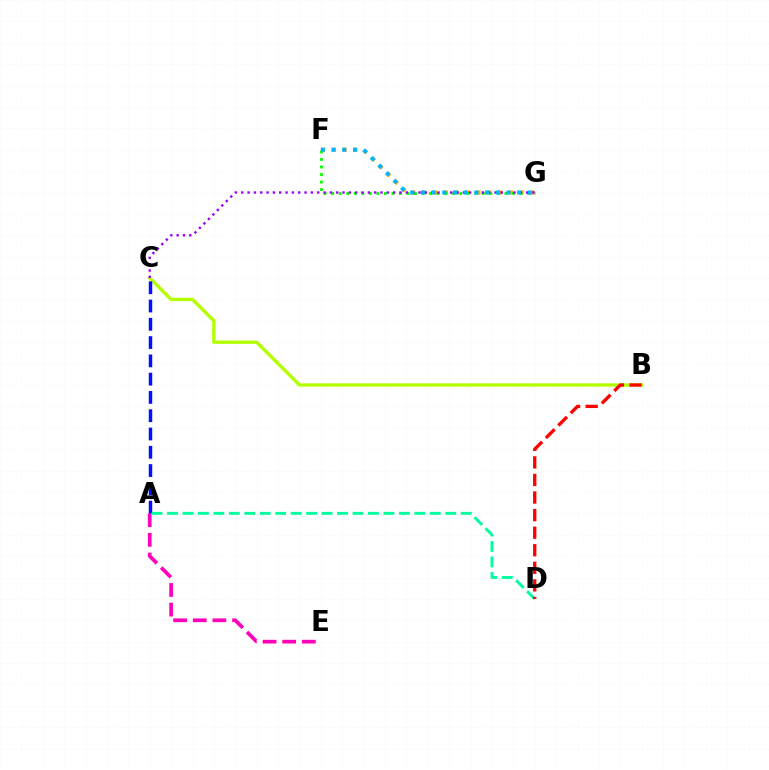{('A', 'E'): [{'color': '#ff00bd', 'line_style': 'dashed', 'thickness': 2.67}], ('B', 'C'): [{'color': '#b3ff00', 'line_style': 'solid', 'thickness': 2.41}], ('F', 'G'): [{'color': '#ffa500', 'line_style': 'dotted', 'thickness': 2.94}, {'color': '#08ff00', 'line_style': 'dotted', 'thickness': 2.05}, {'color': '#00b5ff', 'line_style': 'dotted', 'thickness': 2.91}], ('C', 'G'): [{'color': '#9b00ff', 'line_style': 'dotted', 'thickness': 1.72}], ('A', 'C'): [{'color': '#0010ff', 'line_style': 'dashed', 'thickness': 2.48}], ('A', 'D'): [{'color': '#00ff9d', 'line_style': 'dashed', 'thickness': 2.1}], ('B', 'D'): [{'color': '#ff0000', 'line_style': 'dashed', 'thickness': 2.39}]}